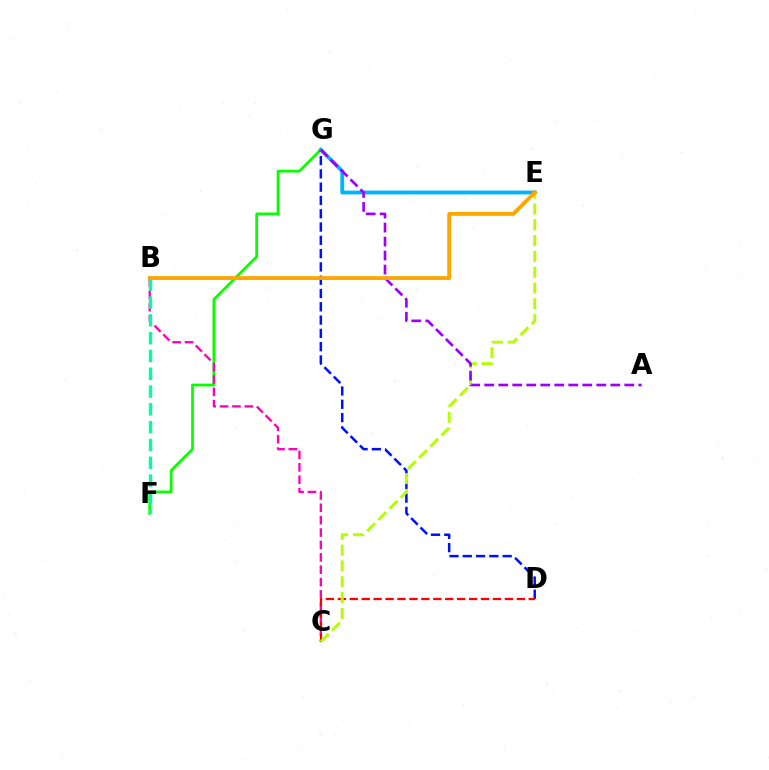{('F', 'G'): [{'color': '#08ff00', 'line_style': 'solid', 'thickness': 2.0}], ('D', 'G'): [{'color': '#0010ff', 'line_style': 'dashed', 'thickness': 1.81}], ('B', 'C'): [{'color': '#ff00bd', 'line_style': 'dashed', 'thickness': 1.68}], ('C', 'D'): [{'color': '#ff0000', 'line_style': 'dashed', 'thickness': 1.62}], ('C', 'E'): [{'color': '#b3ff00', 'line_style': 'dashed', 'thickness': 2.15}], ('B', 'F'): [{'color': '#00ff9d', 'line_style': 'dashed', 'thickness': 2.42}], ('E', 'G'): [{'color': '#00b5ff', 'line_style': 'solid', 'thickness': 2.74}], ('A', 'G'): [{'color': '#9b00ff', 'line_style': 'dashed', 'thickness': 1.9}], ('B', 'E'): [{'color': '#ffa500', 'line_style': 'solid', 'thickness': 2.76}]}